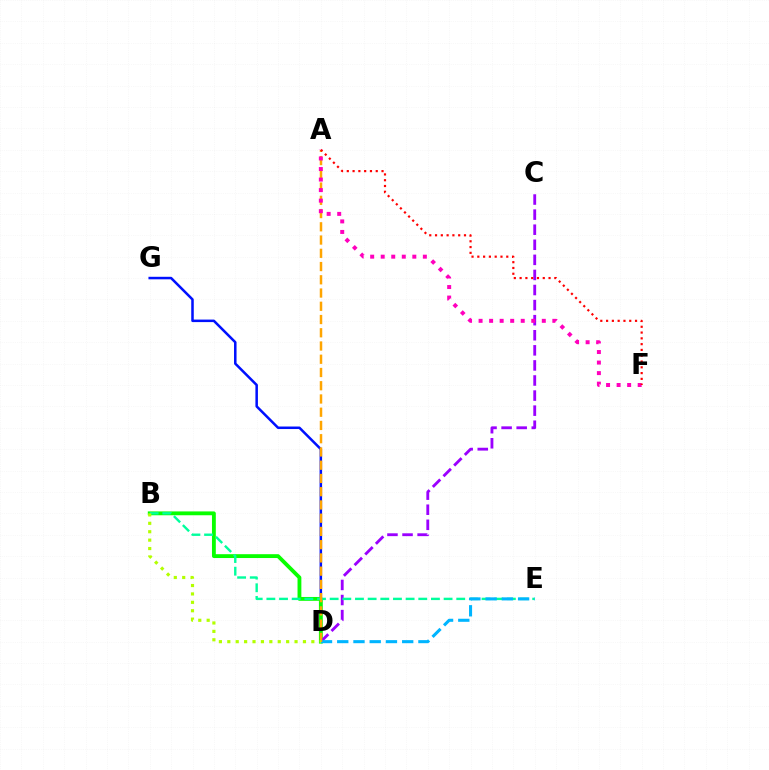{('D', 'G'): [{'color': '#0010ff', 'line_style': 'solid', 'thickness': 1.81}], ('B', 'D'): [{'color': '#08ff00', 'line_style': 'solid', 'thickness': 2.76}, {'color': '#b3ff00', 'line_style': 'dotted', 'thickness': 2.28}], ('C', 'D'): [{'color': '#9b00ff', 'line_style': 'dashed', 'thickness': 2.05}], ('B', 'E'): [{'color': '#00ff9d', 'line_style': 'dashed', 'thickness': 1.72}], ('D', 'E'): [{'color': '#00b5ff', 'line_style': 'dashed', 'thickness': 2.21}], ('A', 'D'): [{'color': '#ffa500', 'line_style': 'dashed', 'thickness': 1.8}], ('A', 'F'): [{'color': '#ff00bd', 'line_style': 'dotted', 'thickness': 2.86}, {'color': '#ff0000', 'line_style': 'dotted', 'thickness': 1.57}]}